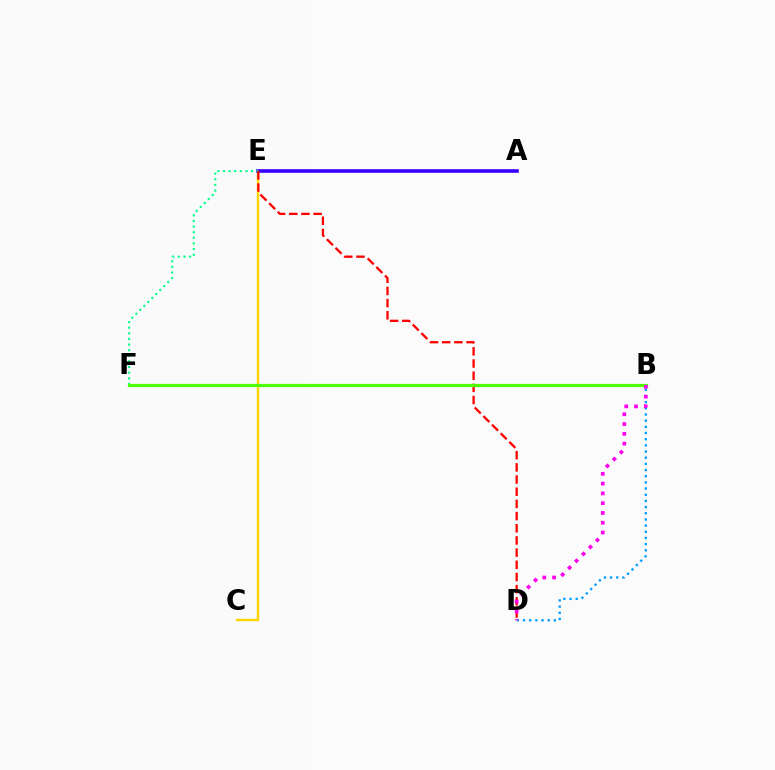{('C', 'E'): [{'color': '#ffd500', 'line_style': 'solid', 'thickness': 1.72}], ('B', 'D'): [{'color': '#009eff', 'line_style': 'dotted', 'thickness': 1.68}, {'color': '#ff00ed', 'line_style': 'dotted', 'thickness': 2.66}], ('A', 'E'): [{'color': '#3700ff', 'line_style': 'solid', 'thickness': 2.6}], ('E', 'F'): [{'color': '#00ff86', 'line_style': 'dotted', 'thickness': 1.53}], ('D', 'E'): [{'color': '#ff0000', 'line_style': 'dashed', 'thickness': 1.65}], ('B', 'F'): [{'color': '#4fff00', 'line_style': 'solid', 'thickness': 2.31}]}